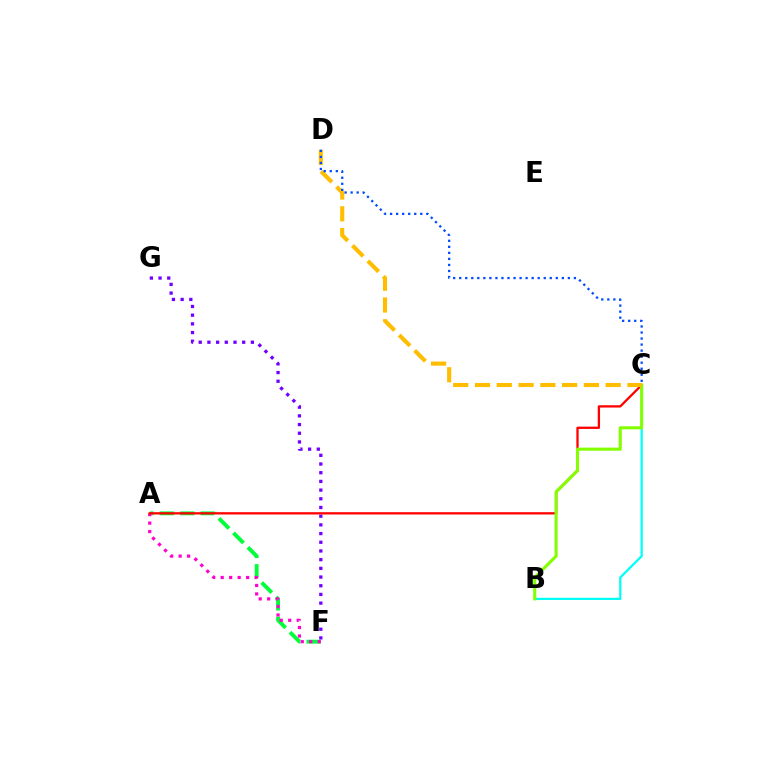{('A', 'F'): [{'color': '#00ff39', 'line_style': 'dashed', 'thickness': 2.78}, {'color': '#ff00cf', 'line_style': 'dotted', 'thickness': 2.31}], ('F', 'G'): [{'color': '#7200ff', 'line_style': 'dotted', 'thickness': 2.36}], ('B', 'C'): [{'color': '#00fff6', 'line_style': 'solid', 'thickness': 1.61}, {'color': '#84ff00', 'line_style': 'solid', 'thickness': 2.22}], ('A', 'C'): [{'color': '#ff0000', 'line_style': 'solid', 'thickness': 1.65}], ('C', 'D'): [{'color': '#ffbd00', 'line_style': 'dashed', 'thickness': 2.96}, {'color': '#004bff', 'line_style': 'dotted', 'thickness': 1.64}]}